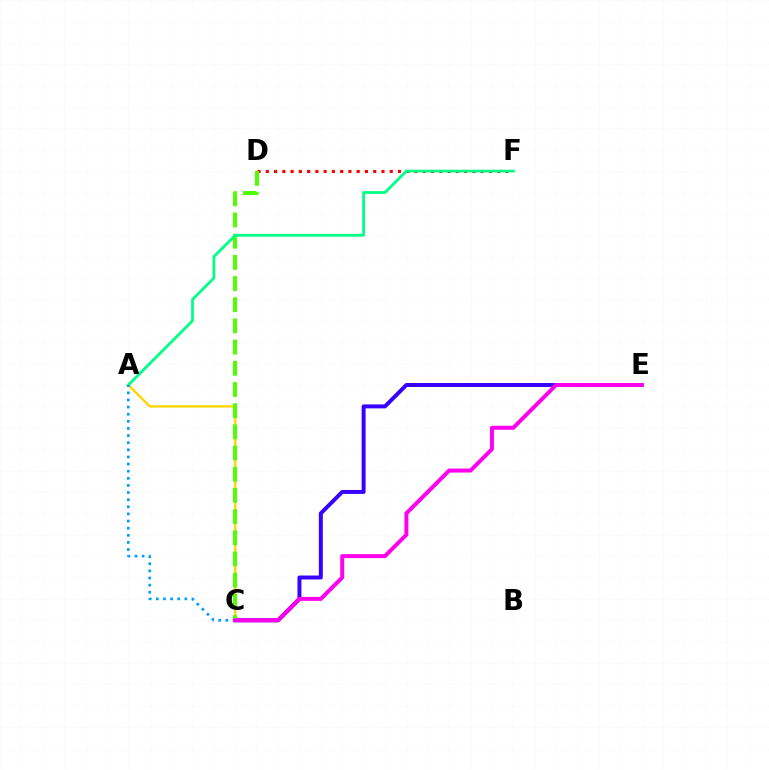{('A', 'C'): [{'color': '#ffd500', 'line_style': 'solid', 'thickness': 1.7}, {'color': '#009eff', 'line_style': 'dotted', 'thickness': 1.94}], ('D', 'F'): [{'color': '#ff0000', 'line_style': 'dotted', 'thickness': 2.24}], ('C', 'E'): [{'color': '#3700ff', 'line_style': 'solid', 'thickness': 2.85}, {'color': '#ff00ed', 'line_style': 'solid', 'thickness': 2.87}], ('C', 'D'): [{'color': '#4fff00', 'line_style': 'dashed', 'thickness': 2.88}], ('A', 'F'): [{'color': '#00ff86', 'line_style': 'solid', 'thickness': 1.99}]}